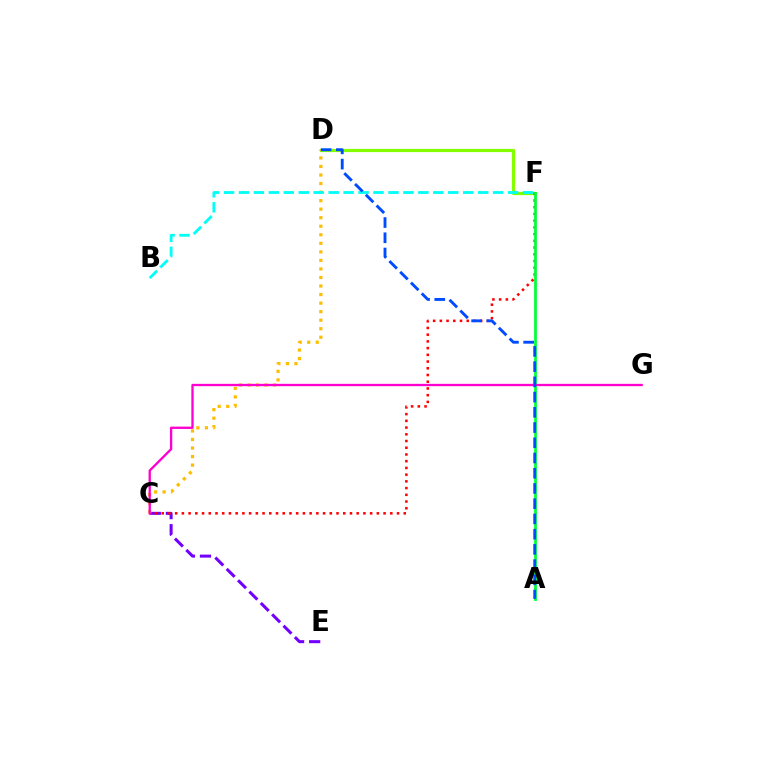{('D', 'F'): [{'color': '#84ff00', 'line_style': 'solid', 'thickness': 2.32}], ('C', 'E'): [{'color': '#7200ff', 'line_style': 'dashed', 'thickness': 2.18}], ('C', 'F'): [{'color': '#ff0000', 'line_style': 'dotted', 'thickness': 1.83}], ('A', 'F'): [{'color': '#00ff39', 'line_style': 'solid', 'thickness': 2.0}], ('C', 'D'): [{'color': '#ffbd00', 'line_style': 'dotted', 'thickness': 2.32}], ('C', 'G'): [{'color': '#ff00cf', 'line_style': 'solid', 'thickness': 1.67}], ('B', 'F'): [{'color': '#00fff6', 'line_style': 'dashed', 'thickness': 2.03}], ('A', 'D'): [{'color': '#004bff', 'line_style': 'dashed', 'thickness': 2.07}]}